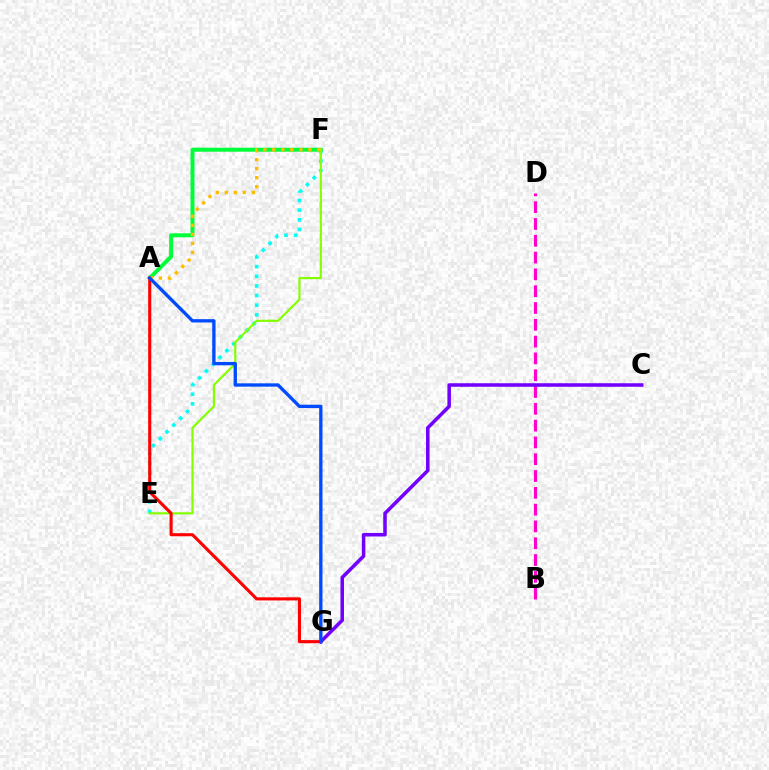{('E', 'F'): [{'color': '#00fff6', 'line_style': 'dotted', 'thickness': 2.62}, {'color': '#84ff00', 'line_style': 'solid', 'thickness': 1.56}], ('B', 'D'): [{'color': '#ff00cf', 'line_style': 'dashed', 'thickness': 2.28}], ('A', 'F'): [{'color': '#00ff39', 'line_style': 'solid', 'thickness': 2.87}, {'color': '#ffbd00', 'line_style': 'dotted', 'thickness': 2.45}], ('A', 'G'): [{'color': '#ff0000', 'line_style': 'solid', 'thickness': 2.23}, {'color': '#004bff', 'line_style': 'solid', 'thickness': 2.39}], ('C', 'G'): [{'color': '#7200ff', 'line_style': 'solid', 'thickness': 2.54}]}